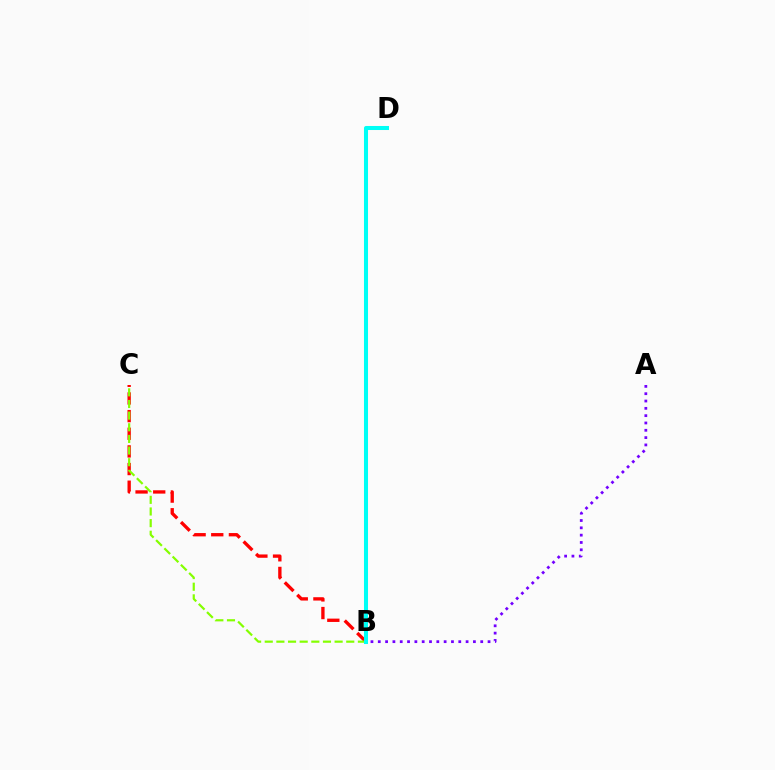{('B', 'C'): [{'color': '#ff0000', 'line_style': 'dashed', 'thickness': 2.4}, {'color': '#84ff00', 'line_style': 'dashed', 'thickness': 1.58}], ('A', 'B'): [{'color': '#7200ff', 'line_style': 'dotted', 'thickness': 1.99}], ('B', 'D'): [{'color': '#00fff6', 'line_style': 'solid', 'thickness': 2.91}]}